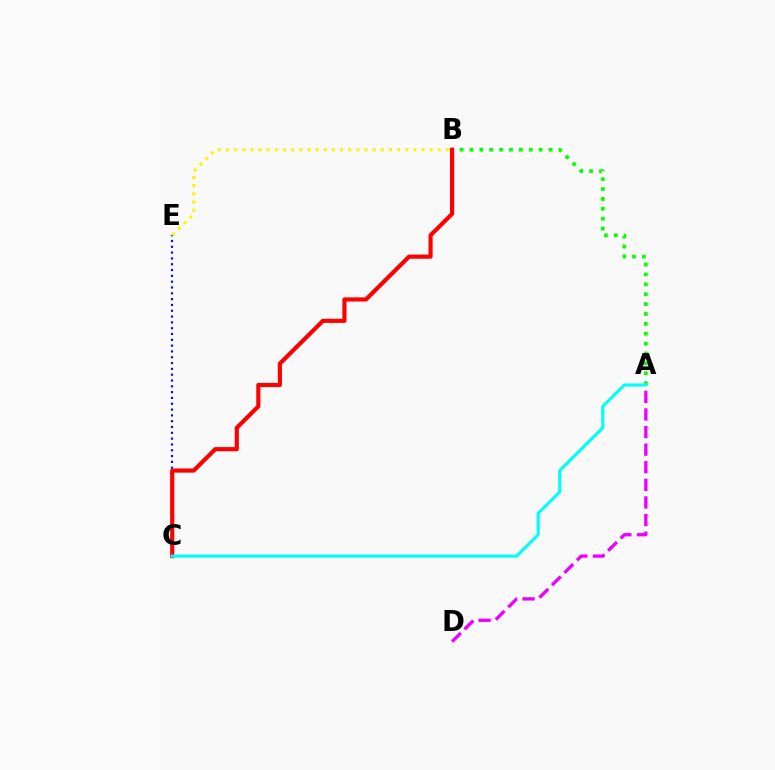{('C', 'E'): [{'color': '#0010ff', 'line_style': 'dotted', 'thickness': 1.58}], ('A', 'B'): [{'color': '#08ff00', 'line_style': 'dotted', 'thickness': 2.68}], ('B', 'E'): [{'color': '#fcf500', 'line_style': 'dotted', 'thickness': 2.21}], ('A', 'D'): [{'color': '#ee00ff', 'line_style': 'dashed', 'thickness': 2.39}], ('B', 'C'): [{'color': '#ff0000', 'line_style': 'solid', 'thickness': 2.99}], ('A', 'C'): [{'color': '#00fff6', 'line_style': 'solid', 'thickness': 2.23}]}